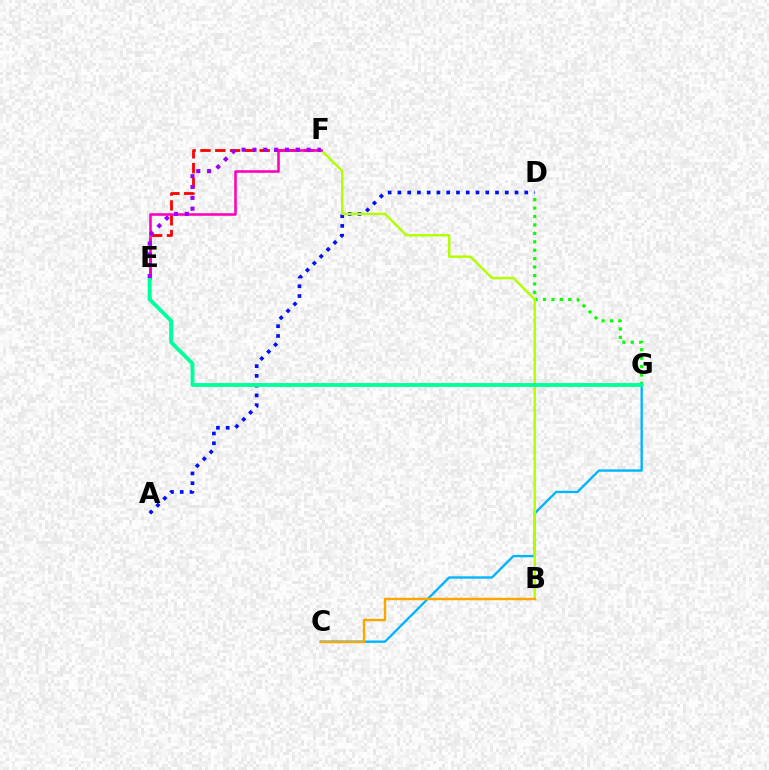{('D', 'G'): [{'color': '#08ff00', 'line_style': 'dotted', 'thickness': 2.29}], ('A', 'D'): [{'color': '#0010ff', 'line_style': 'dotted', 'thickness': 2.65}], ('C', 'G'): [{'color': '#00b5ff', 'line_style': 'solid', 'thickness': 1.7}], ('E', 'F'): [{'color': '#ff0000', 'line_style': 'dashed', 'thickness': 2.01}, {'color': '#ff00bd', 'line_style': 'solid', 'thickness': 1.84}, {'color': '#9b00ff', 'line_style': 'dotted', 'thickness': 2.95}], ('B', 'F'): [{'color': '#b3ff00', 'line_style': 'solid', 'thickness': 1.75}], ('B', 'C'): [{'color': '#ffa500', 'line_style': 'solid', 'thickness': 1.75}], ('E', 'G'): [{'color': '#00ff9d', 'line_style': 'solid', 'thickness': 2.78}]}